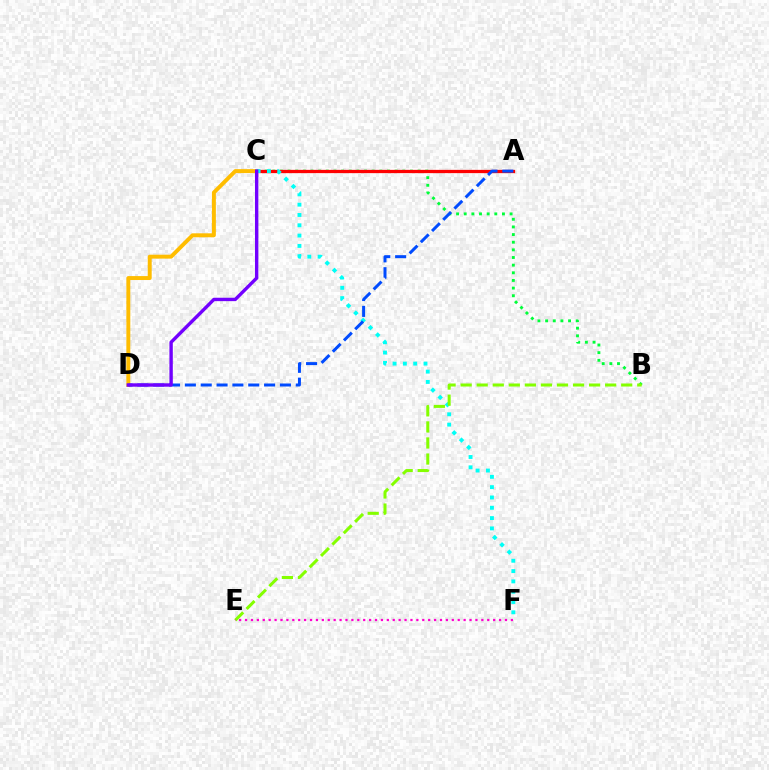{('B', 'C'): [{'color': '#00ff39', 'line_style': 'dotted', 'thickness': 2.08}], ('A', 'C'): [{'color': '#ff0000', 'line_style': 'solid', 'thickness': 2.35}], ('C', 'D'): [{'color': '#ffbd00', 'line_style': 'solid', 'thickness': 2.84}, {'color': '#7200ff', 'line_style': 'solid', 'thickness': 2.44}], ('C', 'F'): [{'color': '#00fff6', 'line_style': 'dotted', 'thickness': 2.8}], ('B', 'E'): [{'color': '#84ff00', 'line_style': 'dashed', 'thickness': 2.18}], ('E', 'F'): [{'color': '#ff00cf', 'line_style': 'dotted', 'thickness': 1.61}], ('A', 'D'): [{'color': '#004bff', 'line_style': 'dashed', 'thickness': 2.15}]}